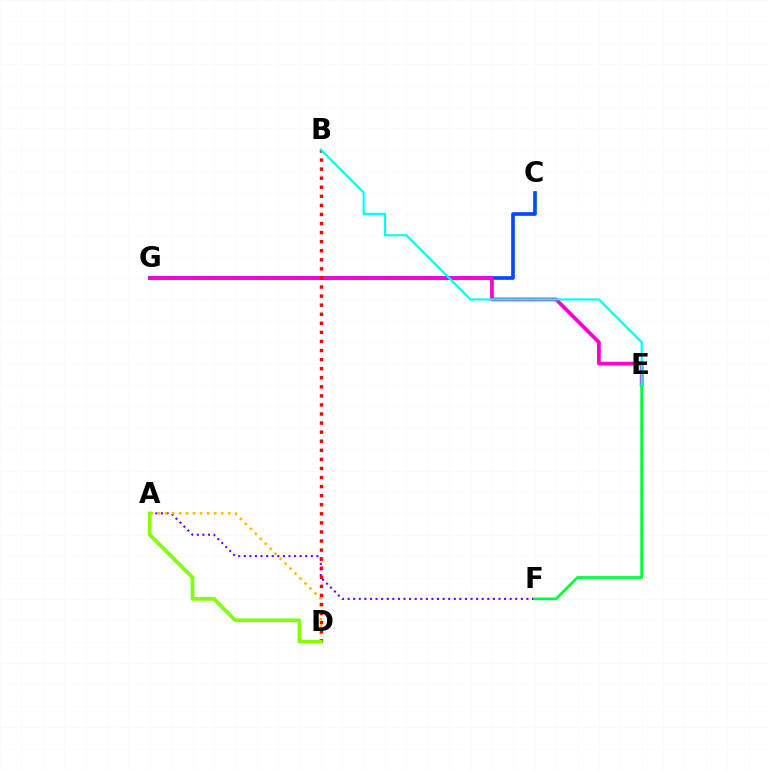{('C', 'G'): [{'color': '#004bff', 'line_style': 'solid', 'thickness': 2.64}], ('E', 'G'): [{'color': '#ff00cf', 'line_style': 'solid', 'thickness': 2.69}], ('A', 'F'): [{'color': '#7200ff', 'line_style': 'dotted', 'thickness': 1.52}], ('A', 'D'): [{'color': '#ffbd00', 'line_style': 'dotted', 'thickness': 1.91}, {'color': '#84ff00', 'line_style': 'solid', 'thickness': 2.64}], ('E', 'F'): [{'color': '#00ff39', 'line_style': 'solid', 'thickness': 1.96}], ('B', 'D'): [{'color': '#ff0000', 'line_style': 'dotted', 'thickness': 2.46}], ('B', 'E'): [{'color': '#00fff6', 'line_style': 'solid', 'thickness': 1.58}]}